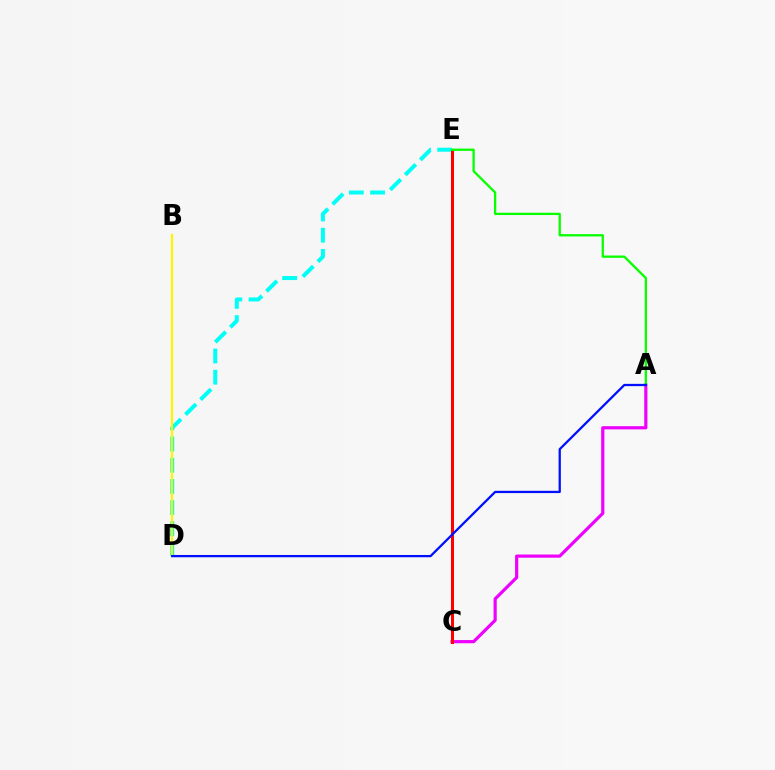{('A', 'C'): [{'color': '#ee00ff', 'line_style': 'solid', 'thickness': 2.29}], ('D', 'E'): [{'color': '#00fff6', 'line_style': 'dashed', 'thickness': 2.88}], ('B', 'D'): [{'color': '#fcf500', 'line_style': 'solid', 'thickness': 1.58}], ('C', 'E'): [{'color': '#ff0000', 'line_style': 'solid', 'thickness': 2.16}], ('A', 'E'): [{'color': '#08ff00', 'line_style': 'solid', 'thickness': 1.65}], ('A', 'D'): [{'color': '#0010ff', 'line_style': 'solid', 'thickness': 1.64}]}